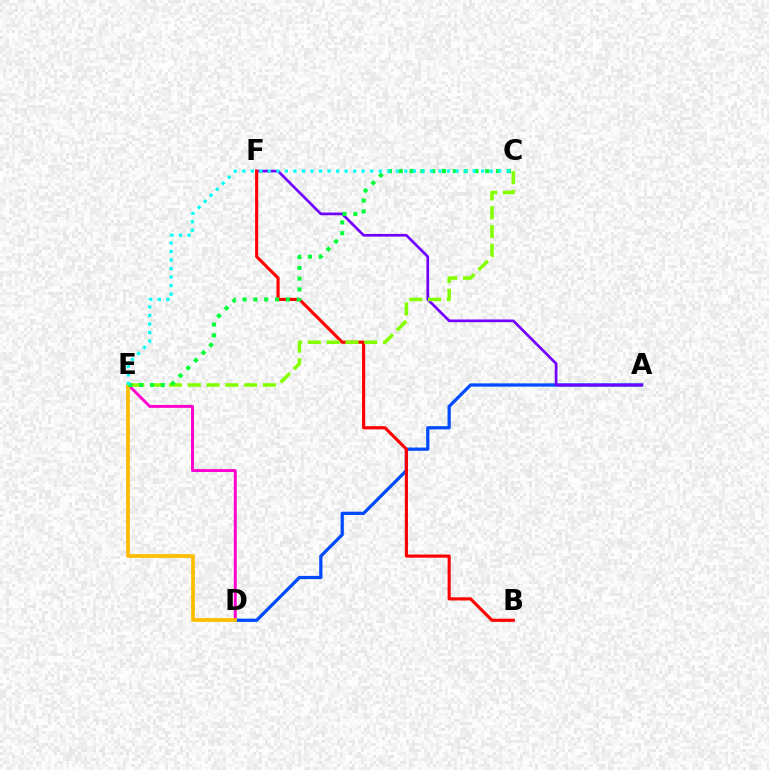{('D', 'E'): [{'color': '#ff00cf', 'line_style': 'solid', 'thickness': 2.1}, {'color': '#ffbd00', 'line_style': 'solid', 'thickness': 2.69}], ('A', 'D'): [{'color': '#004bff', 'line_style': 'solid', 'thickness': 2.34}], ('A', 'F'): [{'color': '#7200ff', 'line_style': 'solid', 'thickness': 1.94}], ('B', 'F'): [{'color': '#ff0000', 'line_style': 'solid', 'thickness': 2.26}], ('C', 'E'): [{'color': '#84ff00', 'line_style': 'dashed', 'thickness': 2.55}, {'color': '#00ff39', 'line_style': 'dotted', 'thickness': 2.94}, {'color': '#00fff6', 'line_style': 'dotted', 'thickness': 2.32}]}